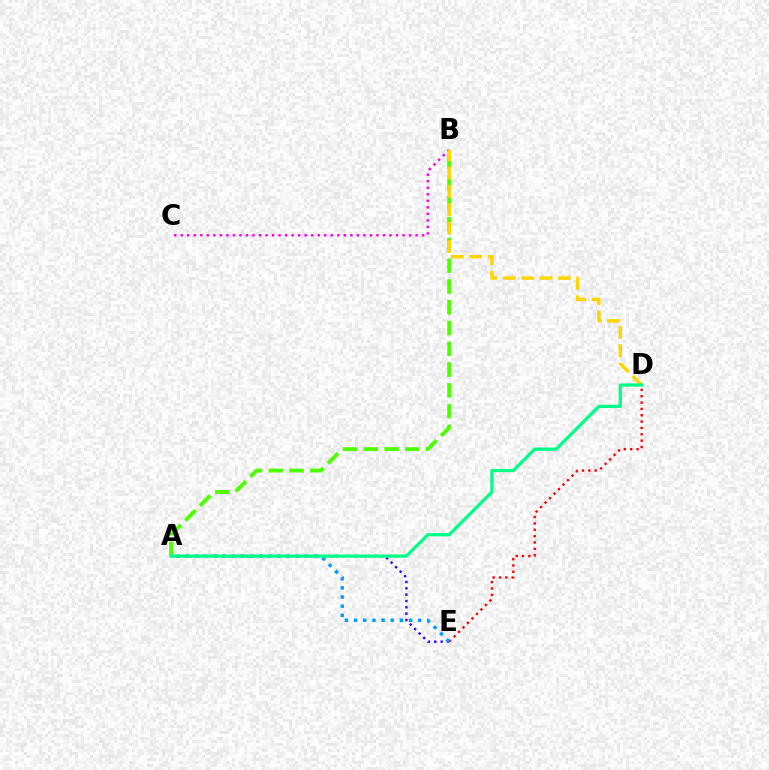{('A', 'B'): [{'color': '#4fff00', 'line_style': 'dashed', 'thickness': 2.82}], ('D', 'E'): [{'color': '#ff0000', 'line_style': 'dotted', 'thickness': 1.72}], ('B', 'C'): [{'color': '#ff00ed', 'line_style': 'dotted', 'thickness': 1.77}], ('A', 'E'): [{'color': '#3700ff', 'line_style': 'dotted', 'thickness': 1.72}, {'color': '#009eff', 'line_style': 'dotted', 'thickness': 2.49}], ('B', 'D'): [{'color': '#ffd500', 'line_style': 'dashed', 'thickness': 2.49}], ('A', 'D'): [{'color': '#00ff86', 'line_style': 'solid', 'thickness': 2.33}]}